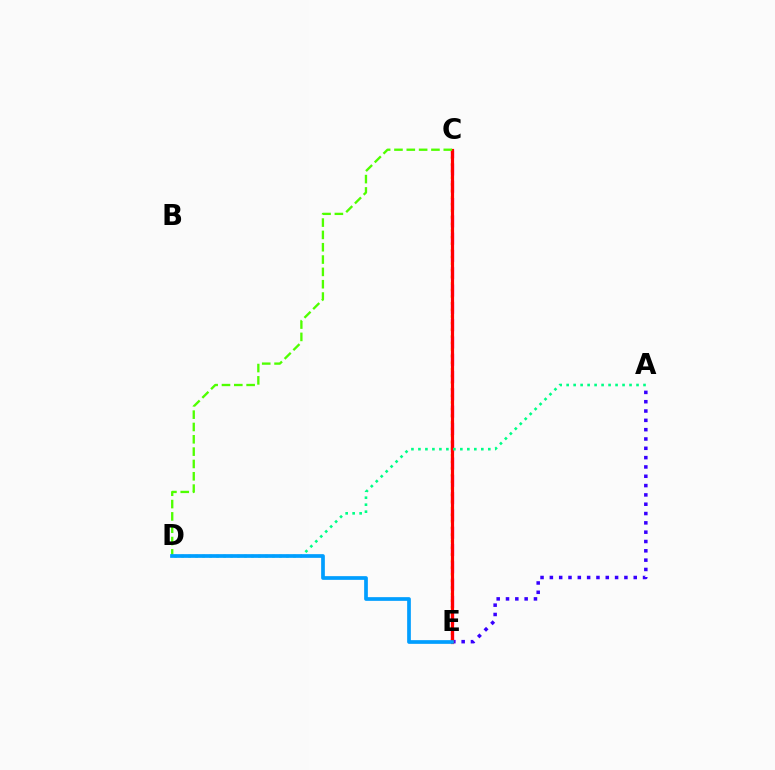{('A', 'E'): [{'color': '#3700ff', 'line_style': 'dotted', 'thickness': 2.53}], ('C', 'E'): [{'color': '#ff00ed', 'line_style': 'dashed', 'thickness': 2.35}, {'color': '#ffd500', 'line_style': 'dotted', 'thickness': 1.8}, {'color': '#ff0000', 'line_style': 'solid', 'thickness': 2.3}], ('C', 'D'): [{'color': '#4fff00', 'line_style': 'dashed', 'thickness': 1.67}], ('A', 'D'): [{'color': '#00ff86', 'line_style': 'dotted', 'thickness': 1.9}], ('D', 'E'): [{'color': '#009eff', 'line_style': 'solid', 'thickness': 2.67}]}